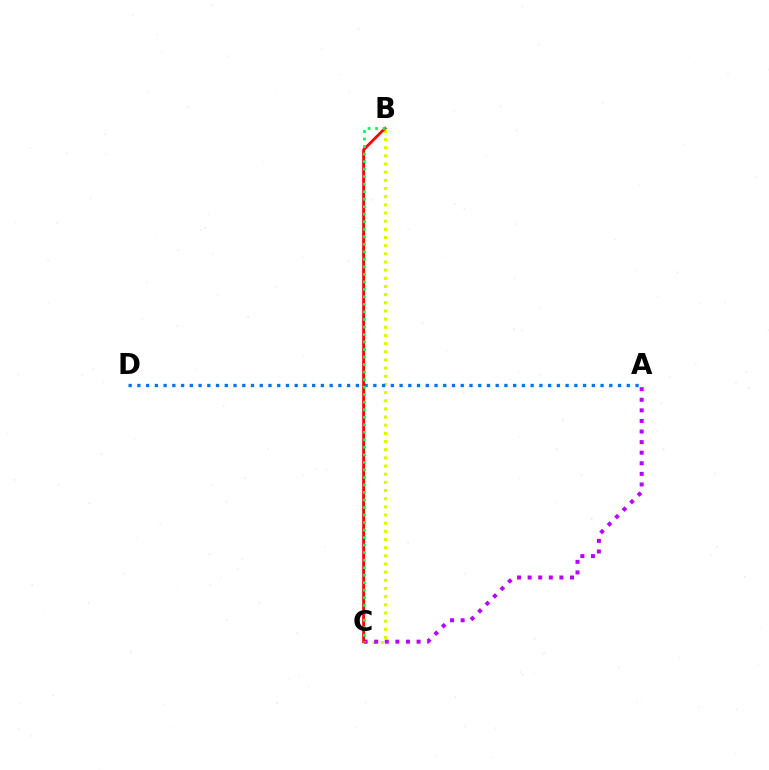{('B', 'C'): [{'color': '#d1ff00', 'line_style': 'dotted', 'thickness': 2.22}, {'color': '#ff0000', 'line_style': 'solid', 'thickness': 2.03}, {'color': '#00ff5c', 'line_style': 'dotted', 'thickness': 2.04}], ('A', 'C'): [{'color': '#b900ff', 'line_style': 'dotted', 'thickness': 2.88}], ('A', 'D'): [{'color': '#0074ff', 'line_style': 'dotted', 'thickness': 2.37}]}